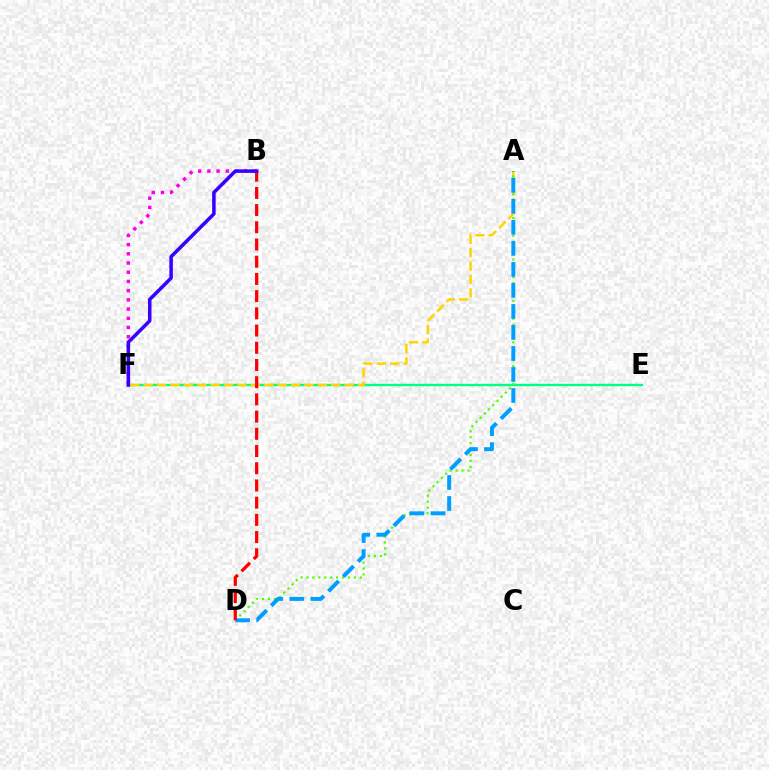{('E', 'F'): [{'color': '#00ff86', 'line_style': 'solid', 'thickness': 1.69}], ('A', 'F'): [{'color': '#ffd500', 'line_style': 'dashed', 'thickness': 1.82}], ('A', 'D'): [{'color': '#4fff00', 'line_style': 'dotted', 'thickness': 1.61}, {'color': '#009eff', 'line_style': 'dashed', 'thickness': 2.86}], ('B', 'F'): [{'color': '#ff00ed', 'line_style': 'dotted', 'thickness': 2.5}, {'color': '#3700ff', 'line_style': 'solid', 'thickness': 2.54}], ('B', 'D'): [{'color': '#ff0000', 'line_style': 'dashed', 'thickness': 2.34}]}